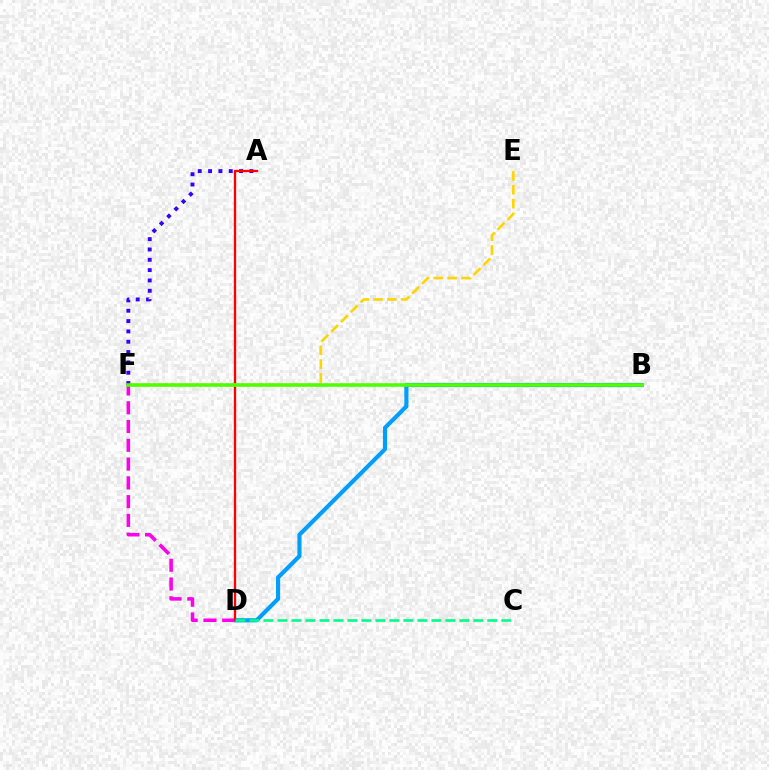{('D', 'F'): [{'color': '#ff00ed', 'line_style': 'dashed', 'thickness': 2.55}], ('B', 'D'): [{'color': '#009eff', 'line_style': 'solid', 'thickness': 2.98}], ('A', 'F'): [{'color': '#3700ff', 'line_style': 'dotted', 'thickness': 2.81}], ('A', 'D'): [{'color': '#ff0000', 'line_style': 'solid', 'thickness': 1.66}], ('C', 'D'): [{'color': '#00ff86', 'line_style': 'dashed', 'thickness': 1.9}], ('E', 'F'): [{'color': '#ffd500', 'line_style': 'dashed', 'thickness': 1.88}], ('B', 'F'): [{'color': '#4fff00', 'line_style': 'solid', 'thickness': 2.58}]}